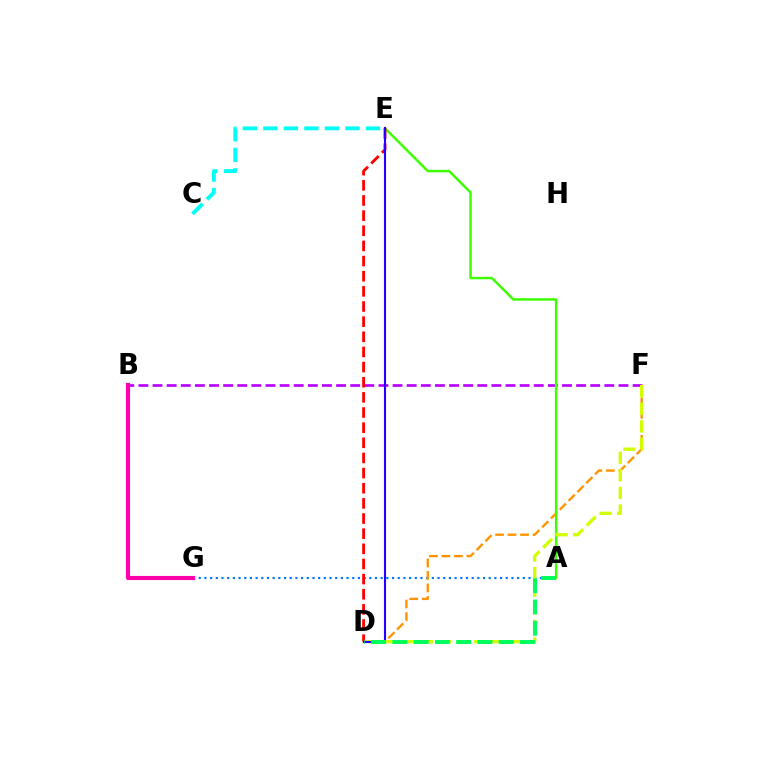{('A', 'G'): [{'color': '#0074ff', 'line_style': 'dotted', 'thickness': 1.54}], ('D', 'F'): [{'color': '#ff9400', 'line_style': 'dashed', 'thickness': 1.7}, {'color': '#d1ff00', 'line_style': 'dashed', 'thickness': 2.39}], ('B', 'F'): [{'color': '#b900ff', 'line_style': 'dashed', 'thickness': 1.92}], ('A', 'E'): [{'color': '#3dff00', 'line_style': 'solid', 'thickness': 1.78}], ('D', 'E'): [{'color': '#ff0000', 'line_style': 'dashed', 'thickness': 2.06}, {'color': '#2500ff', 'line_style': 'solid', 'thickness': 1.52}], ('B', 'G'): [{'color': '#ff00ac', 'line_style': 'solid', 'thickness': 2.97}], ('A', 'D'): [{'color': '#00ff5c', 'line_style': 'dashed', 'thickness': 2.89}], ('C', 'E'): [{'color': '#00fff6', 'line_style': 'dashed', 'thickness': 2.79}]}